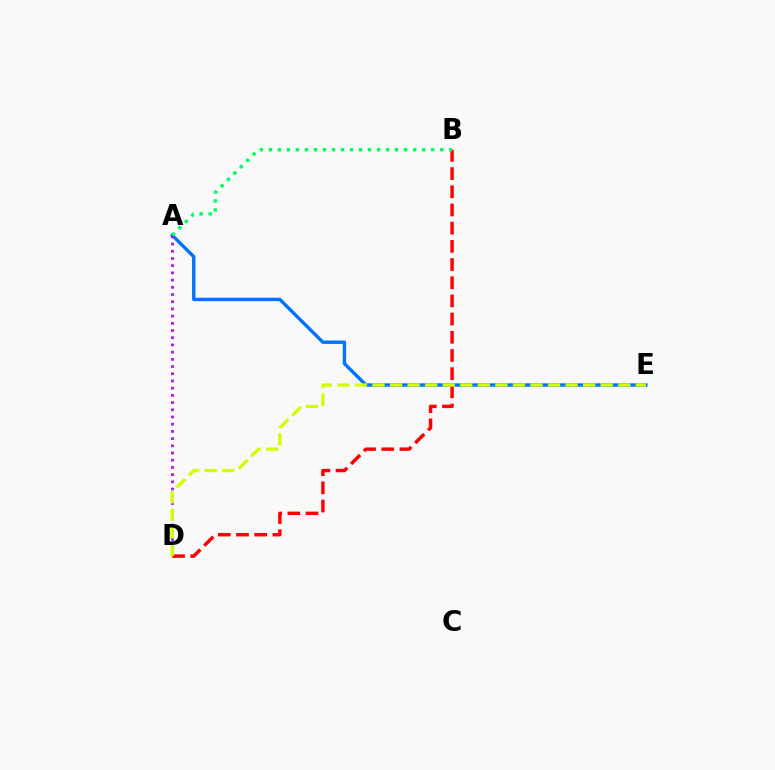{('A', 'E'): [{'color': '#0074ff', 'line_style': 'solid', 'thickness': 2.44}], ('A', 'D'): [{'color': '#b900ff', 'line_style': 'dotted', 'thickness': 1.96}], ('B', 'D'): [{'color': '#ff0000', 'line_style': 'dashed', 'thickness': 2.47}], ('D', 'E'): [{'color': '#d1ff00', 'line_style': 'dashed', 'thickness': 2.38}], ('A', 'B'): [{'color': '#00ff5c', 'line_style': 'dotted', 'thickness': 2.45}]}